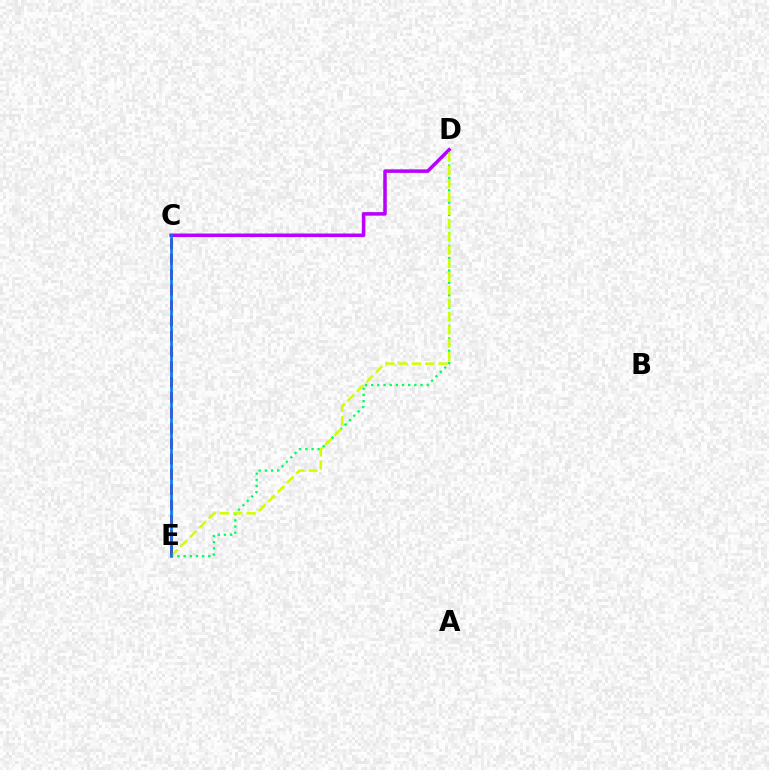{('C', 'E'): [{'color': '#ff0000', 'line_style': 'dashed', 'thickness': 2.09}, {'color': '#0074ff', 'line_style': 'solid', 'thickness': 1.87}], ('D', 'E'): [{'color': '#00ff5c', 'line_style': 'dotted', 'thickness': 1.68}, {'color': '#d1ff00', 'line_style': 'dashed', 'thickness': 1.81}], ('C', 'D'): [{'color': '#b900ff', 'line_style': 'solid', 'thickness': 2.53}]}